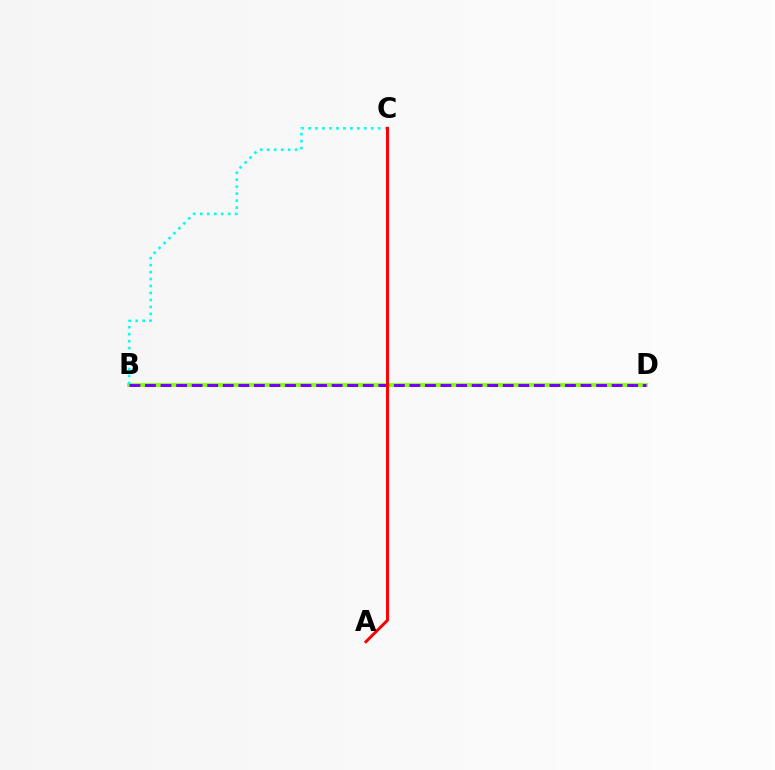{('B', 'D'): [{'color': '#84ff00', 'line_style': 'solid', 'thickness': 2.71}, {'color': '#7200ff', 'line_style': 'dashed', 'thickness': 2.11}], ('B', 'C'): [{'color': '#00fff6', 'line_style': 'dotted', 'thickness': 1.89}], ('A', 'C'): [{'color': '#ff0000', 'line_style': 'solid', 'thickness': 2.14}]}